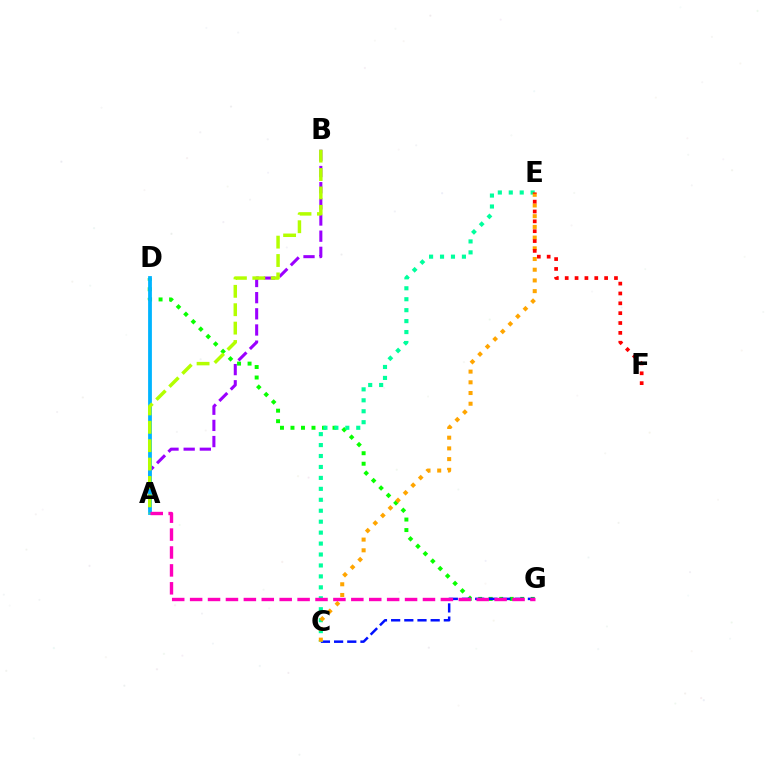{('D', 'G'): [{'color': '#08ff00', 'line_style': 'dotted', 'thickness': 2.85}], ('C', 'G'): [{'color': '#0010ff', 'line_style': 'dashed', 'thickness': 1.79}], ('A', 'B'): [{'color': '#9b00ff', 'line_style': 'dashed', 'thickness': 2.2}, {'color': '#b3ff00', 'line_style': 'dashed', 'thickness': 2.5}], ('C', 'E'): [{'color': '#00ff9d', 'line_style': 'dotted', 'thickness': 2.97}, {'color': '#ffa500', 'line_style': 'dotted', 'thickness': 2.91}], ('A', 'D'): [{'color': '#00b5ff', 'line_style': 'solid', 'thickness': 2.73}], ('E', 'F'): [{'color': '#ff0000', 'line_style': 'dotted', 'thickness': 2.68}], ('A', 'G'): [{'color': '#ff00bd', 'line_style': 'dashed', 'thickness': 2.43}]}